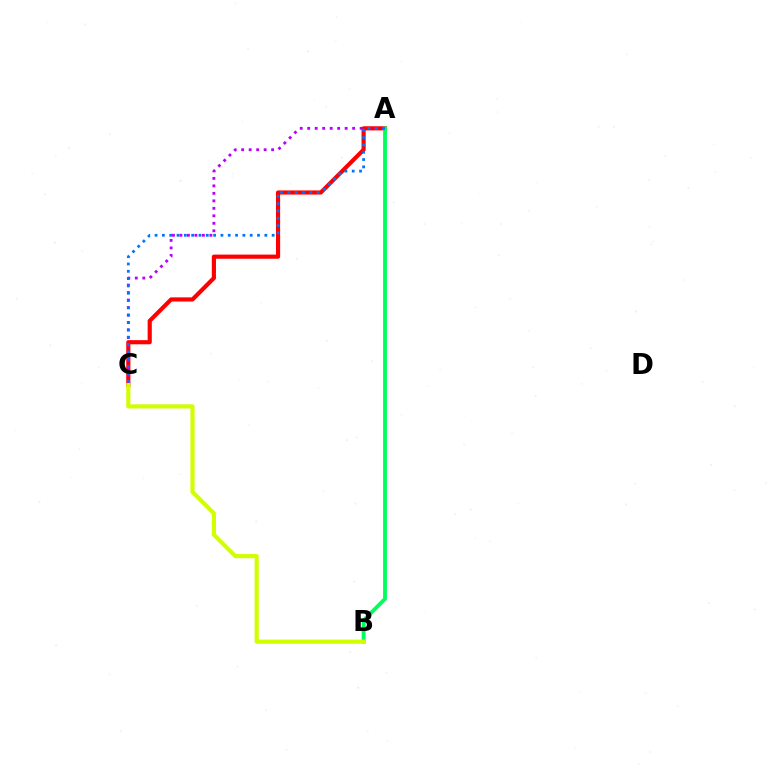{('A', 'C'): [{'color': '#ff0000', 'line_style': 'solid', 'thickness': 2.99}, {'color': '#b900ff', 'line_style': 'dotted', 'thickness': 2.03}, {'color': '#0074ff', 'line_style': 'dotted', 'thickness': 1.99}], ('A', 'B'): [{'color': '#00ff5c', 'line_style': 'solid', 'thickness': 2.76}], ('B', 'C'): [{'color': '#d1ff00', 'line_style': 'solid', 'thickness': 2.99}]}